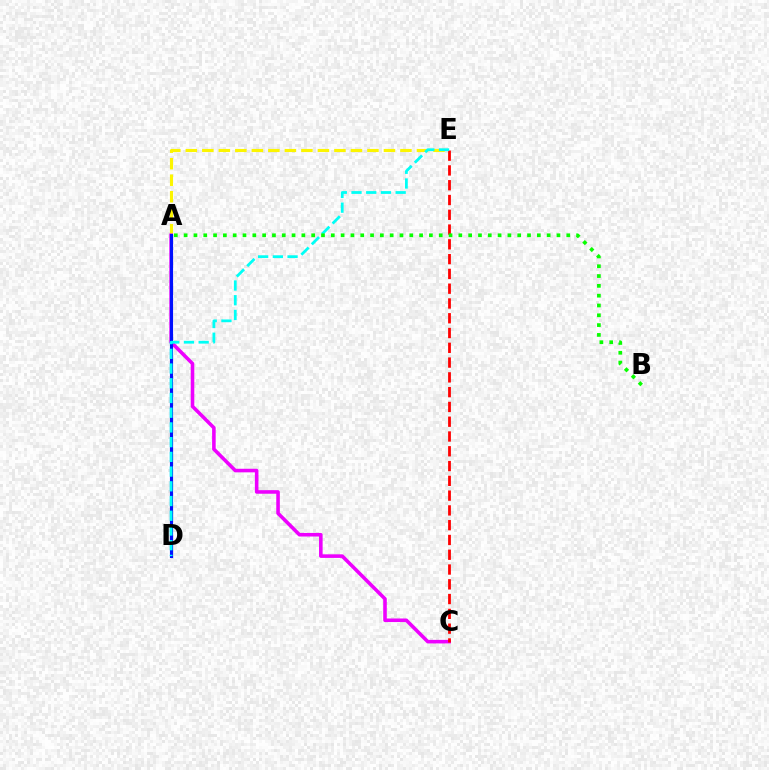{('A', 'E'): [{'color': '#fcf500', 'line_style': 'dashed', 'thickness': 2.24}], ('A', 'C'): [{'color': '#ee00ff', 'line_style': 'solid', 'thickness': 2.58}], ('A', 'D'): [{'color': '#0010ff', 'line_style': 'solid', 'thickness': 2.25}], ('C', 'E'): [{'color': '#ff0000', 'line_style': 'dashed', 'thickness': 2.01}], ('D', 'E'): [{'color': '#00fff6', 'line_style': 'dashed', 'thickness': 2.0}], ('A', 'B'): [{'color': '#08ff00', 'line_style': 'dotted', 'thickness': 2.67}]}